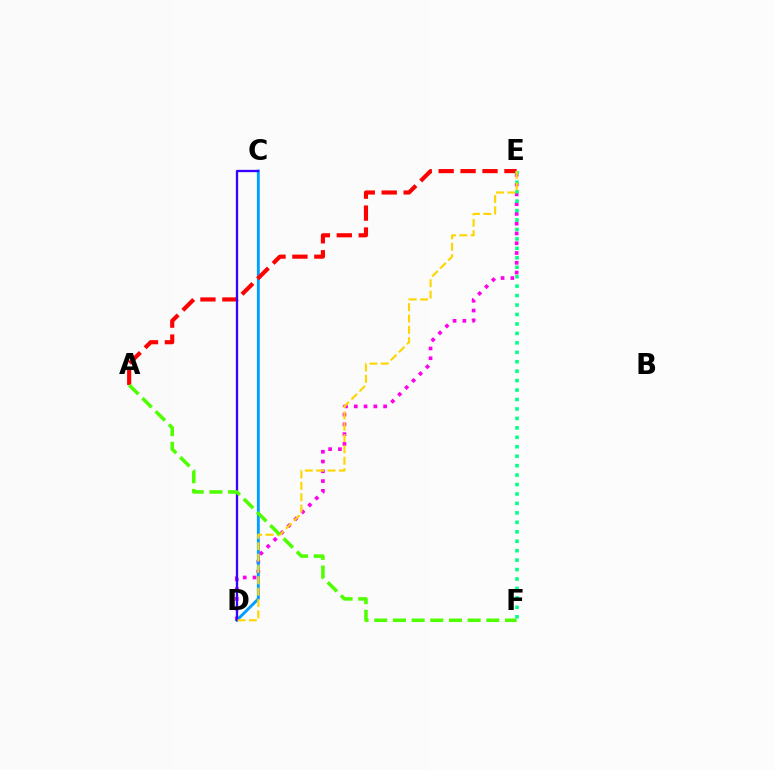{('D', 'E'): [{'color': '#ff00ed', 'line_style': 'dotted', 'thickness': 2.66}, {'color': '#ffd500', 'line_style': 'dashed', 'thickness': 1.54}], ('C', 'D'): [{'color': '#009eff', 'line_style': 'solid', 'thickness': 2.08}, {'color': '#3700ff', 'line_style': 'solid', 'thickness': 1.66}], ('A', 'E'): [{'color': '#ff0000', 'line_style': 'dashed', 'thickness': 2.98}], ('E', 'F'): [{'color': '#00ff86', 'line_style': 'dotted', 'thickness': 2.57}], ('A', 'F'): [{'color': '#4fff00', 'line_style': 'dashed', 'thickness': 2.54}]}